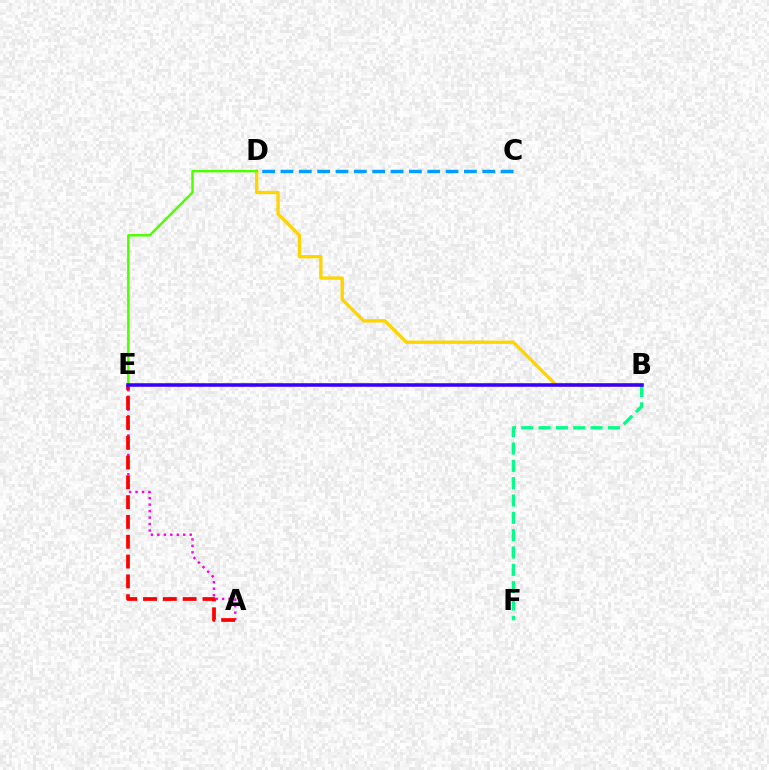{('A', 'E'): [{'color': '#ff00ed', 'line_style': 'dotted', 'thickness': 1.76}, {'color': '#ff0000', 'line_style': 'dashed', 'thickness': 2.69}], ('B', 'D'): [{'color': '#ffd500', 'line_style': 'solid', 'thickness': 2.41}], ('D', 'E'): [{'color': '#4fff00', 'line_style': 'solid', 'thickness': 1.77}], ('B', 'F'): [{'color': '#00ff86', 'line_style': 'dashed', 'thickness': 2.35}], ('B', 'E'): [{'color': '#3700ff', 'line_style': 'solid', 'thickness': 2.56}], ('C', 'D'): [{'color': '#009eff', 'line_style': 'dashed', 'thickness': 2.49}]}